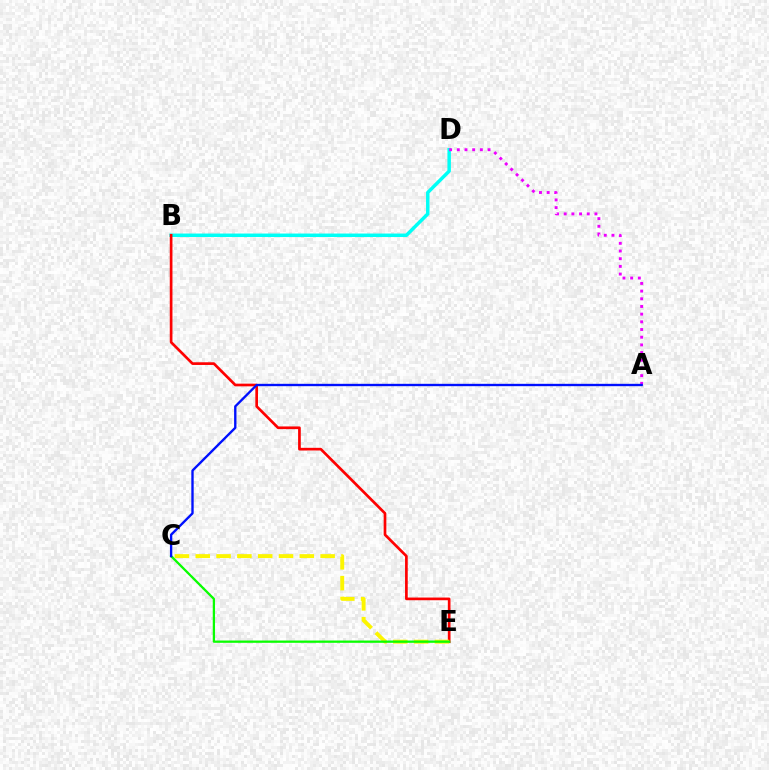{('B', 'D'): [{'color': '#00fff6', 'line_style': 'solid', 'thickness': 2.51}], ('B', 'E'): [{'color': '#ff0000', 'line_style': 'solid', 'thickness': 1.93}], ('C', 'E'): [{'color': '#fcf500', 'line_style': 'dashed', 'thickness': 2.83}, {'color': '#08ff00', 'line_style': 'solid', 'thickness': 1.64}], ('A', 'D'): [{'color': '#ee00ff', 'line_style': 'dotted', 'thickness': 2.09}], ('A', 'C'): [{'color': '#0010ff', 'line_style': 'solid', 'thickness': 1.7}]}